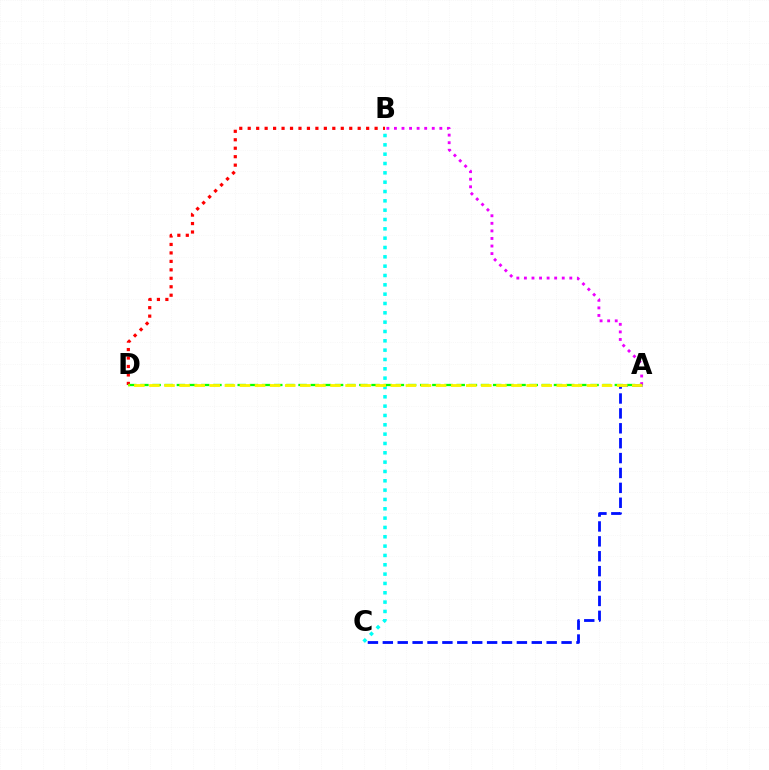{('A', 'B'): [{'color': '#ee00ff', 'line_style': 'dotted', 'thickness': 2.06}], ('B', 'D'): [{'color': '#ff0000', 'line_style': 'dotted', 'thickness': 2.3}], ('A', 'C'): [{'color': '#0010ff', 'line_style': 'dashed', 'thickness': 2.02}], ('B', 'C'): [{'color': '#00fff6', 'line_style': 'dotted', 'thickness': 2.54}], ('A', 'D'): [{'color': '#08ff00', 'line_style': 'dashed', 'thickness': 1.65}, {'color': '#fcf500', 'line_style': 'dashed', 'thickness': 2.05}]}